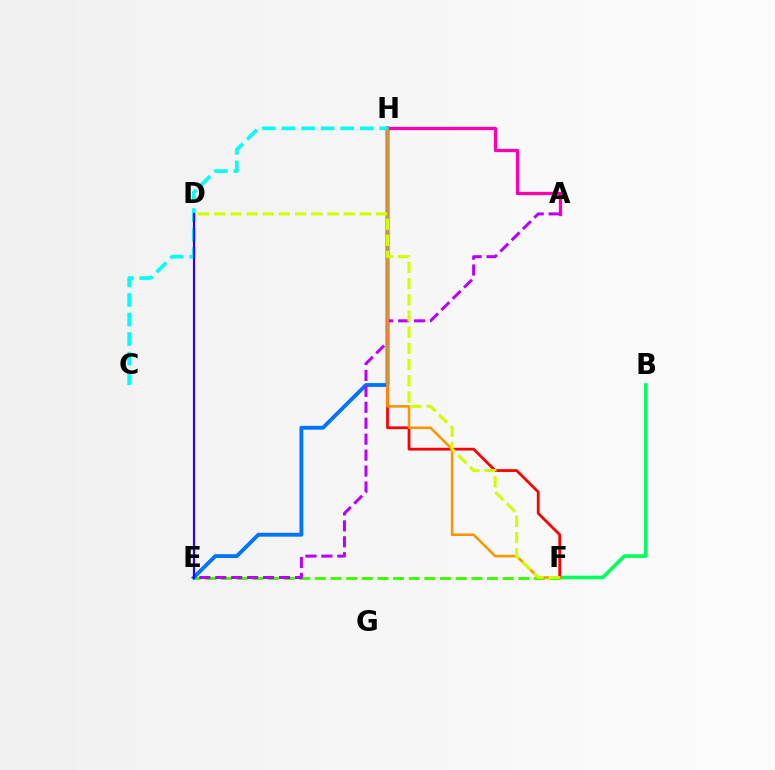{('E', 'F'): [{'color': '#3dff00', 'line_style': 'dashed', 'thickness': 2.13}], ('B', 'F'): [{'color': '#00ff5c', 'line_style': 'solid', 'thickness': 2.6}], ('F', 'H'): [{'color': '#ff0000', 'line_style': 'solid', 'thickness': 1.99}, {'color': '#ff9400', 'line_style': 'solid', 'thickness': 1.85}], ('A', 'H'): [{'color': '#ff00ac', 'line_style': 'solid', 'thickness': 2.37}], ('E', 'H'): [{'color': '#0074ff', 'line_style': 'solid', 'thickness': 2.77}], ('A', 'E'): [{'color': '#b900ff', 'line_style': 'dashed', 'thickness': 2.17}], ('C', 'H'): [{'color': '#00fff6', 'line_style': 'dashed', 'thickness': 2.66}], ('D', 'F'): [{'color': '#d1ff00', 'line_style': 'dashed', 'thickness': 2.2}], ('D', 'E'): [{'color': '#2500ff', 'line_style': 'solid', 'thickness': 1.56}]}